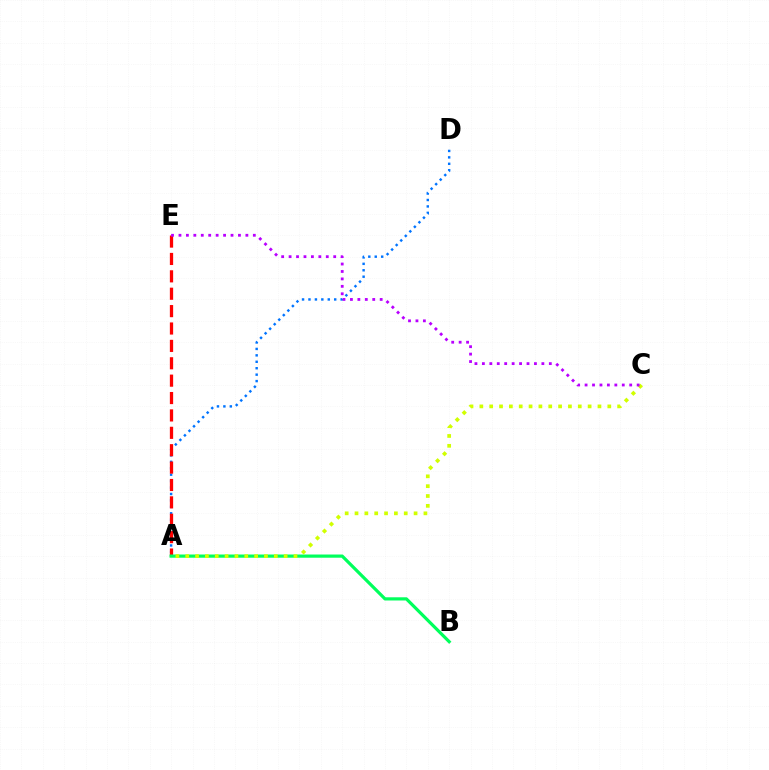{('A', 'D'): [{'color': '#0074ff', 'line_style': 'dotted', 'thickness': 1.75}], ('A', 'E'): [{'color': '#ff0000', 'line_style': 'dashed', 'thickness': 2.36}], ('A', 'B'): [{'color': '#00ff5c', 'line_style': 'solid', 'thickness': 2.3}], ('A', 'C'): [{'color': '#d1ff00', 'line_style': 'dotted', 'thickness': 2.67}], ('C', 'E'): [{'color': '#b900ff', 'line_style': 'dotted', 'thickness': 2.02}]}